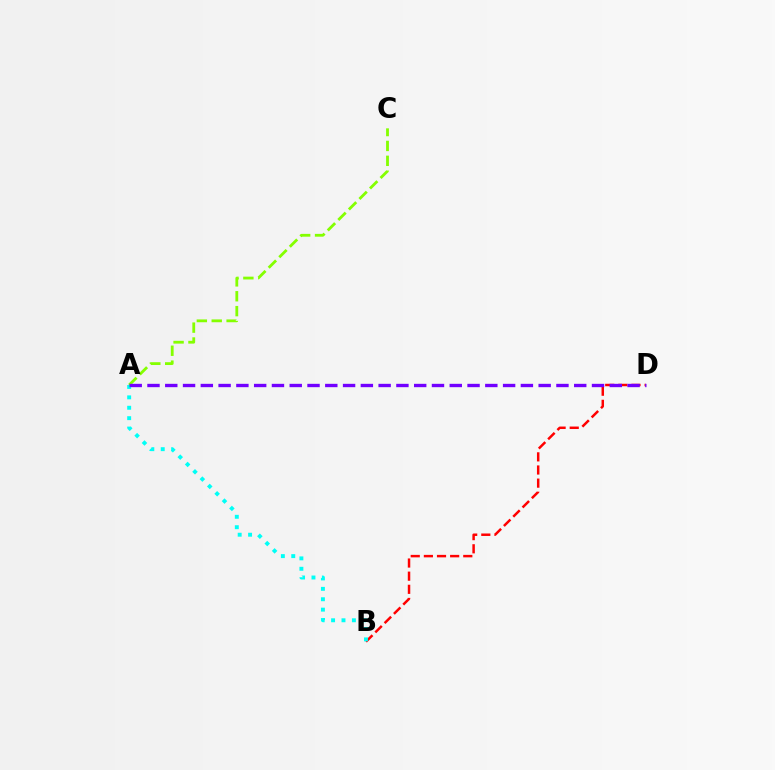{('B', 'D'): [{'color': '#ff0000', 'line_style': 'dashed', 'thickness': 1.78}], ('A', 'B'): [{'color': '#00fff6', 'line_style': 'dotted', 'thickness': 2.83}], ('A', 'C'): [{'color': '#84ff00', 'line_style': 'dashed', 'thickness': 2.02}], ('A', 'D'): [{'color': '#7200ff', 'line_style': 'dashed', 'thickness': 2.42}]}